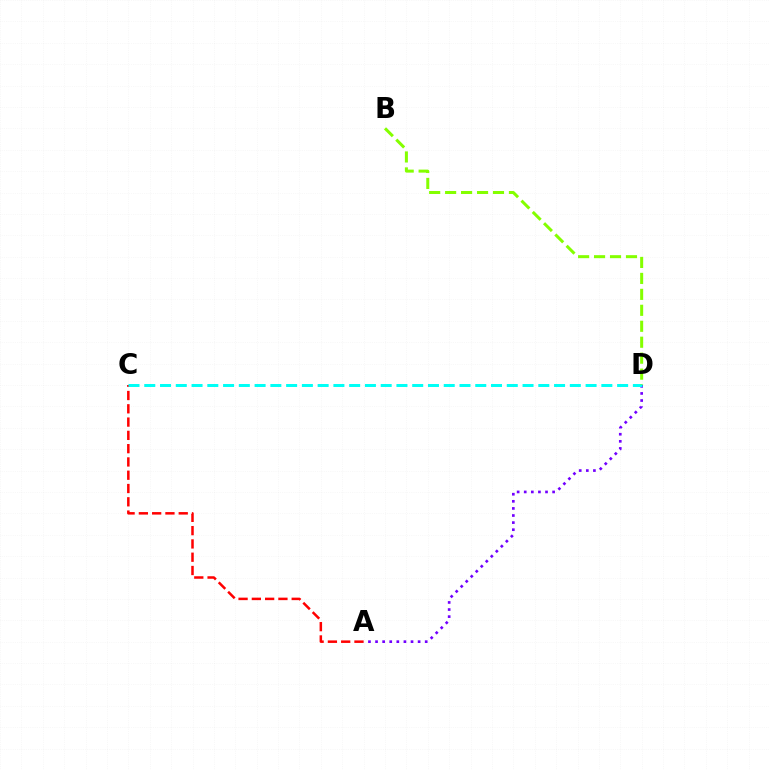{('A', 'C'): [{'color': '#ff0000', 'line_style': 'dashed', 'thickness': 1.8}], ('A', 'D'): [{'color': '#7200ff', 'line_style': 'dotted', 'thickness': 1.93}], ('C', 'D'): [{'color': '#00fff6', 'line_style': 'dashed', 'thickness': 2.14}], ('B', 'D'): [{'color': '#84ff00', 'line_style': 'dashed', 'thickness': 2.17}]}